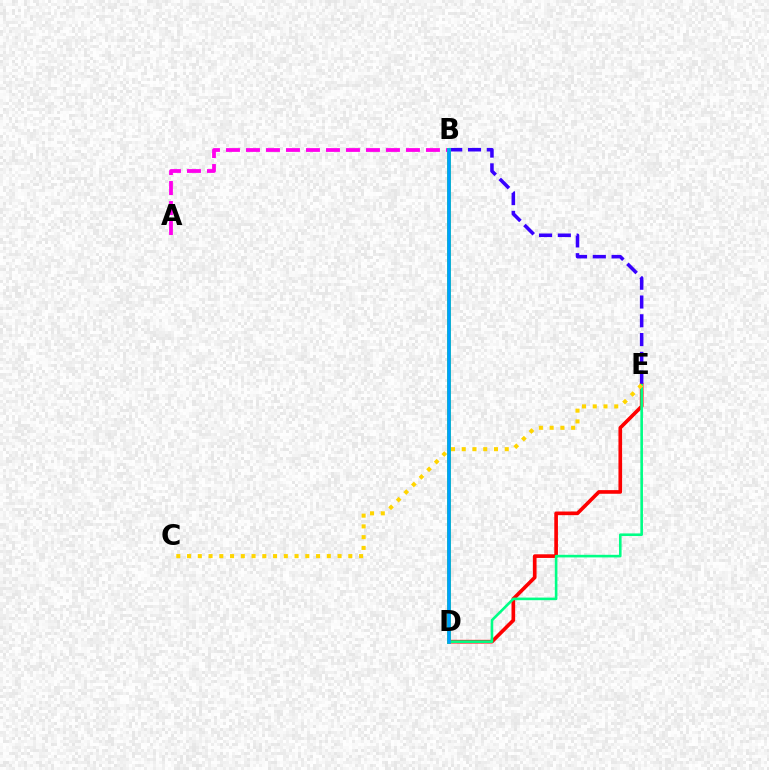{('A', 'B'): [{'color': '#ff00ed', 'line_style': 'dashed', 'thickness': 2.72}], ('D', 'E'): [{'color': '#ff0000', 'line_style': 'solid', 'thickness': 2.63}, {'color': '#00ff86', 'line_style': 'solid', 'thickness': 1.87}], ('B', 'E'): [{'color': '#3700ff', 'line_style': 'dashed', 'thickness': 2.55}], ('B', 'D'): [{'color': '#4fff00', 'line_style': 'solid', 'thickness': 2.81}, {'color': '#009eff', 'line_style': 'solid', 'thickness': 2.62}], ('C', 'E'): [{'color': '#ffd500', 'line_style': 'dotted', 'thickness': 2.92}]}